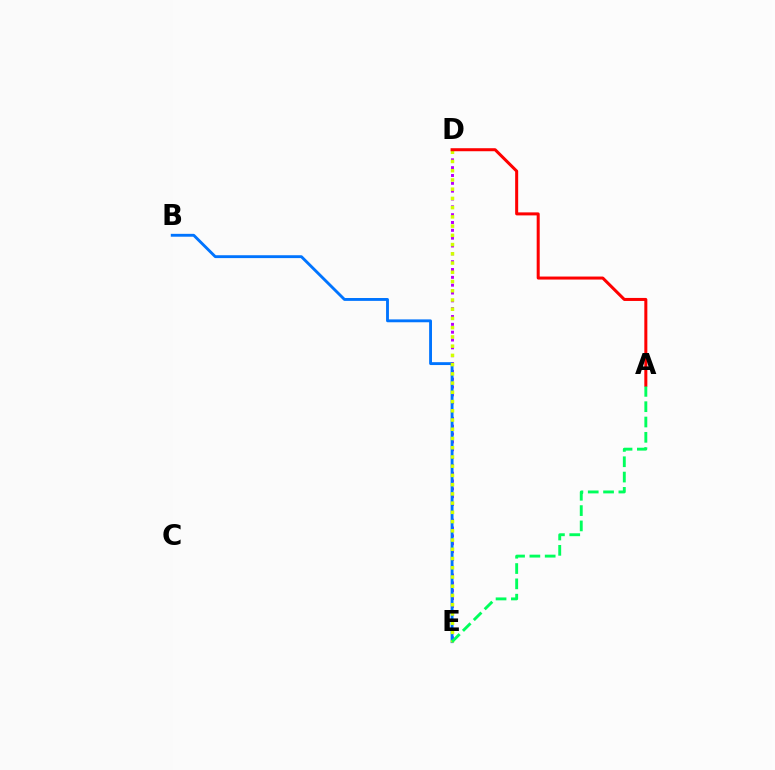{('D', 'E'): [{'color': '#b900ff', 'line_style': 'dotted', 'thickness': 2.13}, {'color': '#d1ff00', 'line_style': 'dotted', 'thickness': 2.51}], ('B', 'E'): [{'color': '#0074ff', 'line_style': 'solid', 'thickness': 2.07}], ('A', 'E'): [{'color': '#00ff5c', 'line_style': 'dashed', 'thickness': 2.08}], ('A', 'D'): [{'color': '#ff0000', 'line_style': 'solid', 'thickness': 2.17}]}